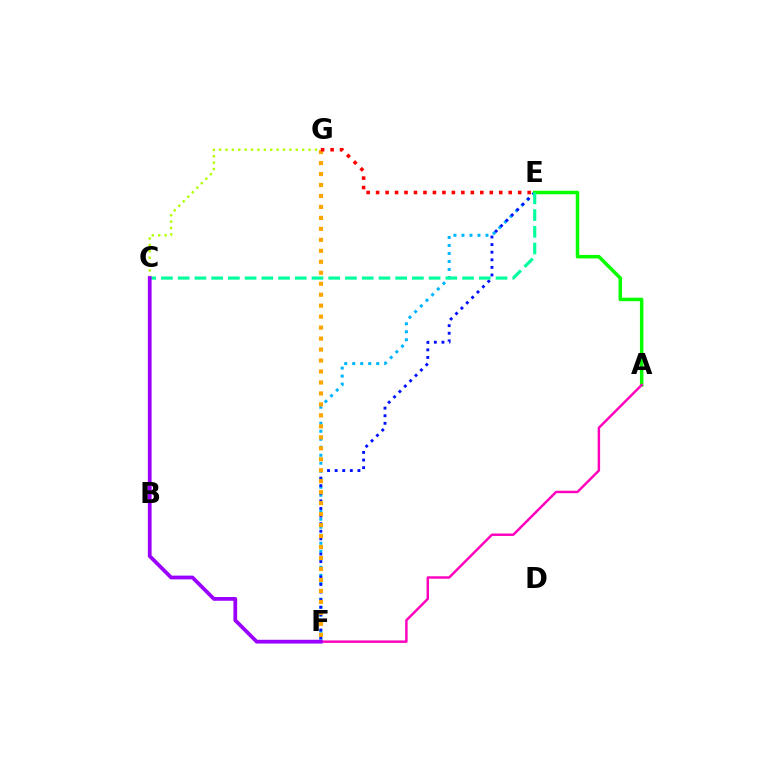{('E', 'F'): [{'color': '#00b5ff', 'line_style': 'dotted', 'thickness': 2.17}, {'color': '#0010ff', 'line_style': 'dotted', 'thickness': 2.06}], ('C', 'G'): [{'color': '#b3ff00', 'line_style': 'dotted', 'thickness': 1.74}], ('A', 'E'): [{'color': '#08ff00', 'line_style': 'solid', 'thickness': 2.52}], ('A', 'F'): [{'color': '#ff00bd', 'line_style': 'solid', 'thickness': 1.76}], ('F', 'G'): [{'color': '#ffa500', 'line_style': 'dotted', 'thickness': 2.98}], ('E', 'G'): [{'color': '#ff0000', 'line_style': 'dotted', 'thickness': 2.57}], ('C', 'E'): [{'color': '#00ff9d', 'line_style': 'dashed', 'thickness': 2.27}], ('C', 'F'): [{'color': '#9b00ff', 'line_style': 'solid', 'thickness': 2.71}]}